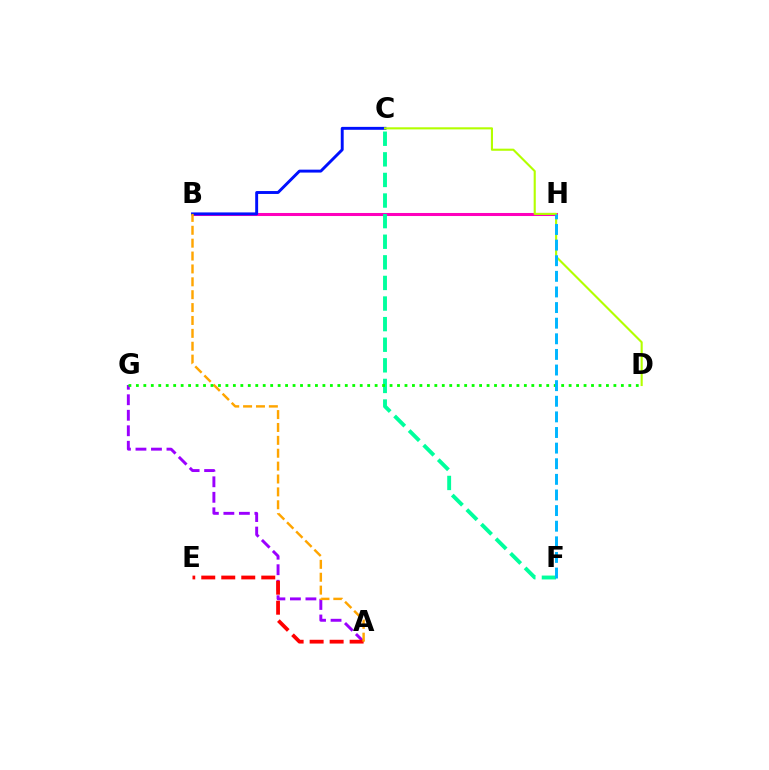{('A', 'G'): [{'color': '#9b00ff', 'line_style': 'dashed', 'thickness': 2.11}], ('A', 'E'): [{'color': '#ff0000', 'line_style': 'dashed', 'thickness': 2.72}], ('B', 'H'): [{'color': '#ff00bd', 'line_style': 'solid', 'thickness': 2.19}], ('C', 'F'): [{'color': '#00ff9d', 'line_style': 'dashed', 'thickness': 2.8}], ('B', 'C'): [{'color': '#0010ff', 'line_style': 'solid', 'thickness': 2.1}], ('A', 'B'): [{'color': '#ffa500', 'line_style': 'dashed', 'thickness': 1.75}], ('D', 'G'): [{'color': '#08ff00', 'line_style': 'dotted', 'thickness': 2.03}], ('C', 'D'): [{'color': '#b3ff00', 'line_style': 'solid', 'thickness': 1.52}], ('F', 'H'): [{'color': '#00b5ff', 'line_style': 'dashed', 'thickness': 2.12}]}